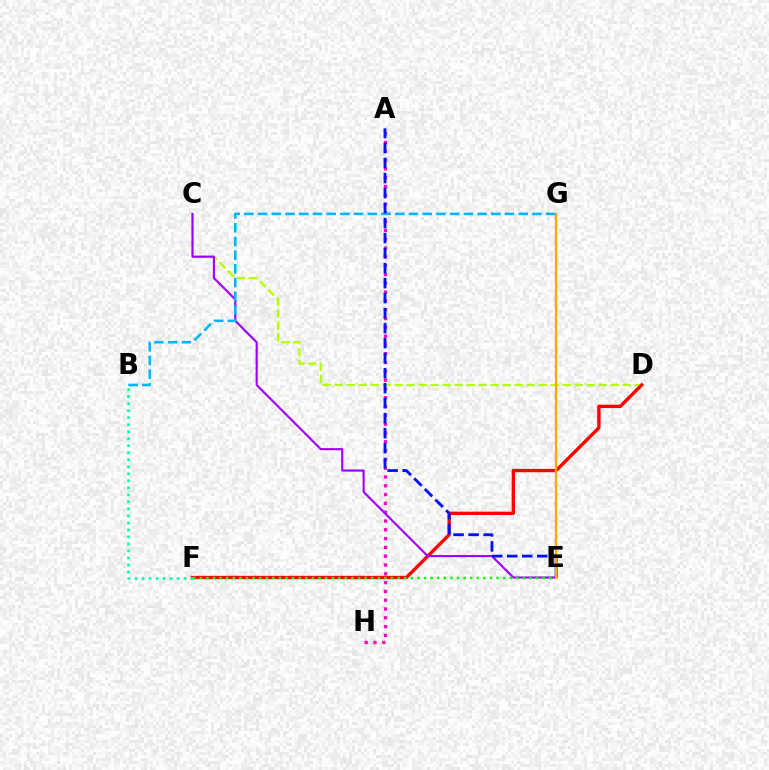{('C', 'D'): [{'color': '#b3ff00', 'line_style': 'dashed', 'thickness': 1.63}], ('A', 'H'): [{'color': '#ff00bd', 'line_style': 'dotted', 'thickness': 2.39}], ('D', 'F'): [{'color': '#ff0000', 'line_style': 'solid', 'thickness': 2.4}], ('B', 'F'): [{'color': '#00ff9d', 'line_style': 'dotted', 'thickness': 1.91}], ('C', 'E'): [{'color': '#9b00ff', 'line_style': 'solid', 'thickness': 1.52}], ('E', 'F'): [{'color': '#08ff00', 'line_style': 'dotted', 'thickness': 1.79}], ('B', 'G'): [{'color': '#00b5ff', 'line_style': 'dashed', 'thickness': 1.86}], ('A', 'E'): [{'color': '#0010ff', 'line_style': 'dashed', 'thickness': 2.04}], ('E', 'G'): [{'color': '#ffa500', 'line_style': 'solid', 'thickness': 1.67}]}